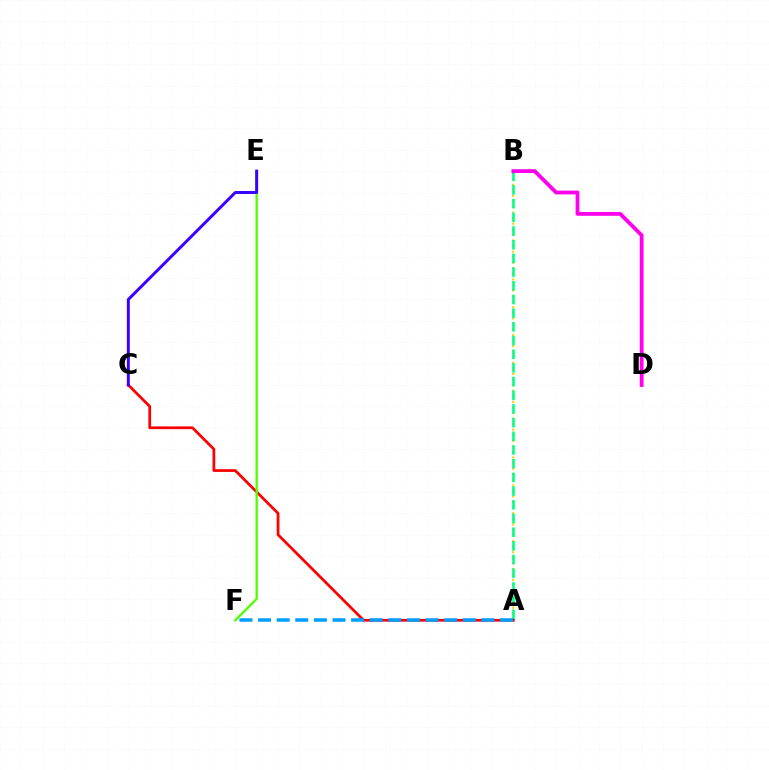{('A', 'B'): [{'color': '#ffd500', 'line_style': 'dotted', 'thickness': 1.51}, {'color': '#00ff86', 'line_style': 'dashed', 'thickness': 1.86}], ('A', 'C'): [{'color': '#ff0000', 'line_style': 'solid', 'thickness': 1.98}], ('B', 'D'): [{'color': '#ff00ed', 'line_style': 'solid', 'thickness': 2.74}], ('E', 'F'): [{'color': '#4fff00', 'line_style': 'solid', 'thickness': 1.67}], ('C', 'E'): [{'color': '#3700ff', 'line_style': 'solid', 'thickness': 2.12}], ('A', 'F'): [{'color': '#009eff', 'line_style': 'dashed', 'thickness': 2.53}]}